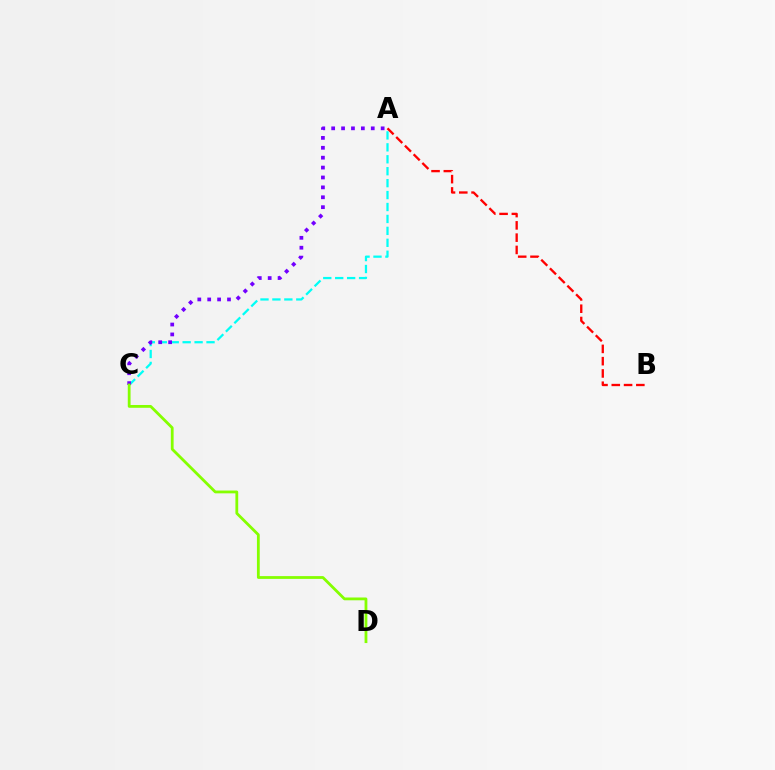{('A', 'B'): [{'color': '#ff0000', 'line_style': 'dashed', 'thickness': 1.67}], ('A', 'C'): [{'color': '#00fff6', 'line_style': 'dashed', 'thickness': 1.62}, {'color': '#7200ff', 'line_style': 'dotted', 'thickness': 2.69}], ('C', 'D'): [{'color': '#84ff00', 'line_style': 'solid', 'thickness': 2.01}]}